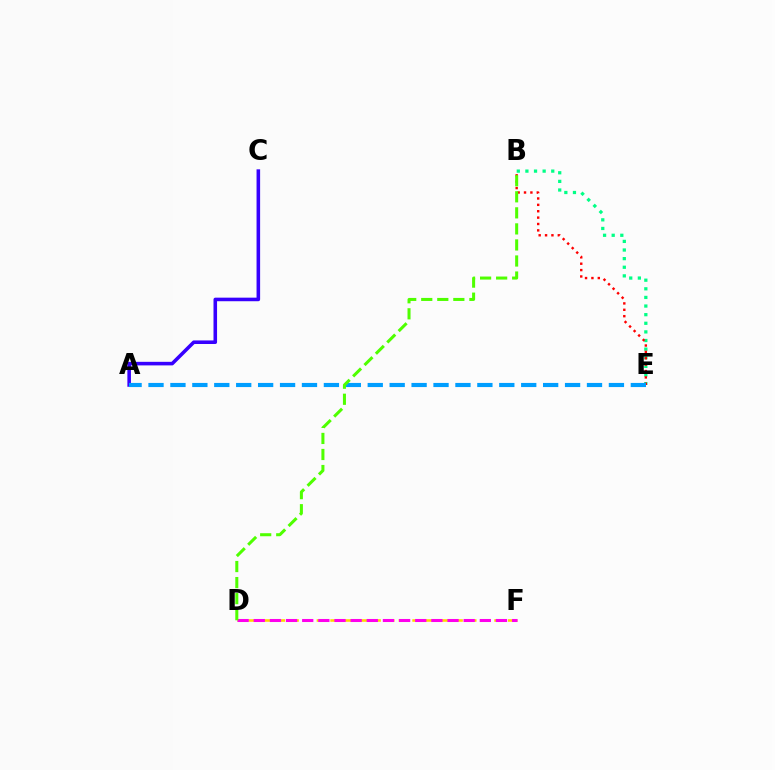{('B', 'E'): [{'color': '#00ff86', 'line_style': 'dotted', 'thickness': 2.34}, {'color': '#ff0000', 'line_style': 'dotted', 'thickness': 1.73}], ('A', 'C'): [{'color': '#3700ff', 'line_style': 'solid', 'thickness': 2.57}], ('D', 'F'): [{'color': '#ffd500', 'line_style': 'dashed', 'thickness': 1.86}, {'color': '#ff00ed', 'line_style': 'dashed', 'thickness': 2.19}], ('A', 'E'): [{'color': '#009eff', 'line_style': 'dashed', 'thickness': 2.98}], ('B', 'D'): [{'color': '#4fff00', 'line_style': 'dashed', 'thickness': 2.18}]}